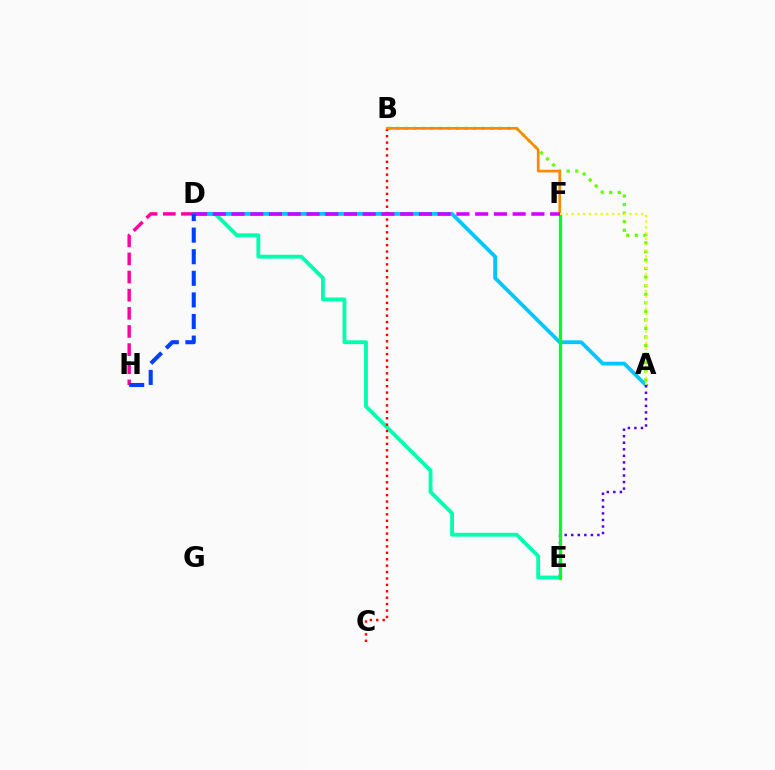{('D', 'E'): [{'color': '#00ffaf', 'line_style': 'solid', 'thickness': 2.77}], ('A', 'D'): [{'color': '#00c7ff', 'line_style': 'solid', 'thickness': 2.73}], ('A', 'B'): [{'color': '#66ff00', 'line_style': 'dotted', 'thickness': 2.32}], ('B', 'C'): [{'color': '#ff0000', 'line_style': 'dotted', 'thickness': 1.74}], ('B', 'F'): [{'color': '#ff8800', 'line_style': 'solid', 'thickness': 1.92}], ('A', 'E'): [{'color': '#4f00ff', 'line_style': 'dotted', 'thickness': 1.78}], ('E', 'F'): [{'color': '#00ff27', 'line_style': 'solid', 'thickness': 2.34}], ('D', 'H'): [{'color': '#ff00a0', 'line_style': 'dashed', 'thickness': 2.46}, {'color': '#003fff', 'line_style': 'dashed', 'thickness': 2.93}], ('D', 'F'): [{'color': '#d600ff', 'line_style': 'dashed', 'thickness': 2.55}], ('A', 'F'): [{'color': '#eeff00', 'line_style': 'dotted', 'thickness': 1.57}]}